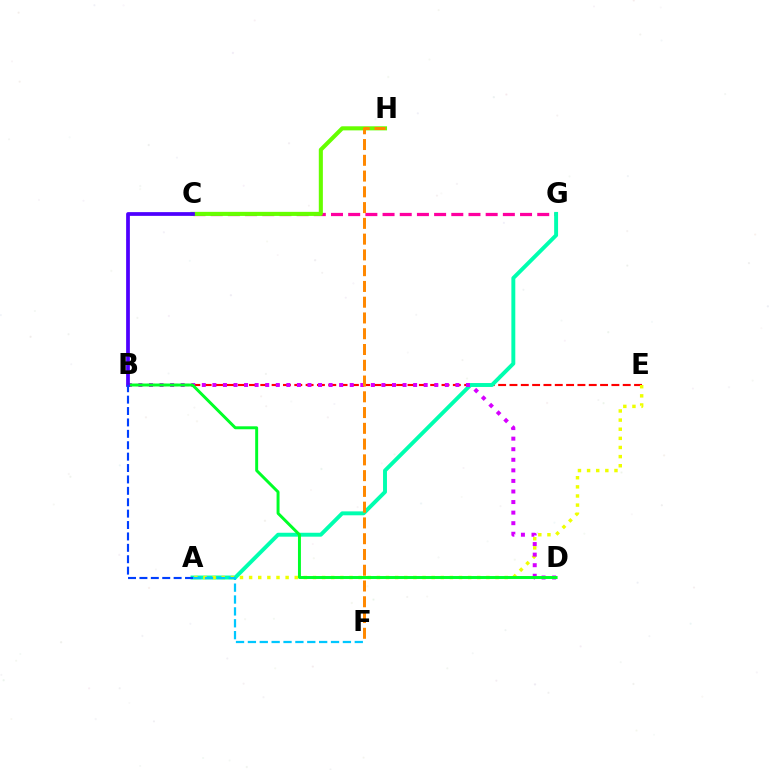{('C', 'G'): [{'color': '#ff00a0', 'line_style': 'dashed', 'thickness': 2.33}], ('B', 'E'): [{'color': '#ff0000', 'line_style': 'dashed', 'thickness': 1.54}], ('C', 'H'): [{'color': '#66ff00', 'line_style': 'solid', 'thickness': 2.94}], ('A', 'G'): [{'color': '#00ffaf', 'line_style': 'solid', 'thickness': 2.82}], ('A', 'E'): [{'color': '#eeff00', 'line_style': 'dotted', 'thickness': 2.48}], ('B', 'D'): [{'color': '#d600ff', 'line_style': 'dotted', 'thickness': 2.87}, {'color': '#00ff27', 'line_style': 'solid', 'thickness': 2.12}], ('F', 'H'): [{'color': '#ff8800', 'line_style': 'dashed', 'thickness': 2.14}], ('A', 'F'): [{'color': '#00c7ff', 'line_style': 'dashed', 'thickness': 1.61}], ('B', 'C'): [{'color': '#4f00ff', 'line_style': 'solid', 'thickness': 2.7}], ('A', 'B'): [{'color': '#003fff', 'line_style': 'dashed', 'thickness': 1.55}]}